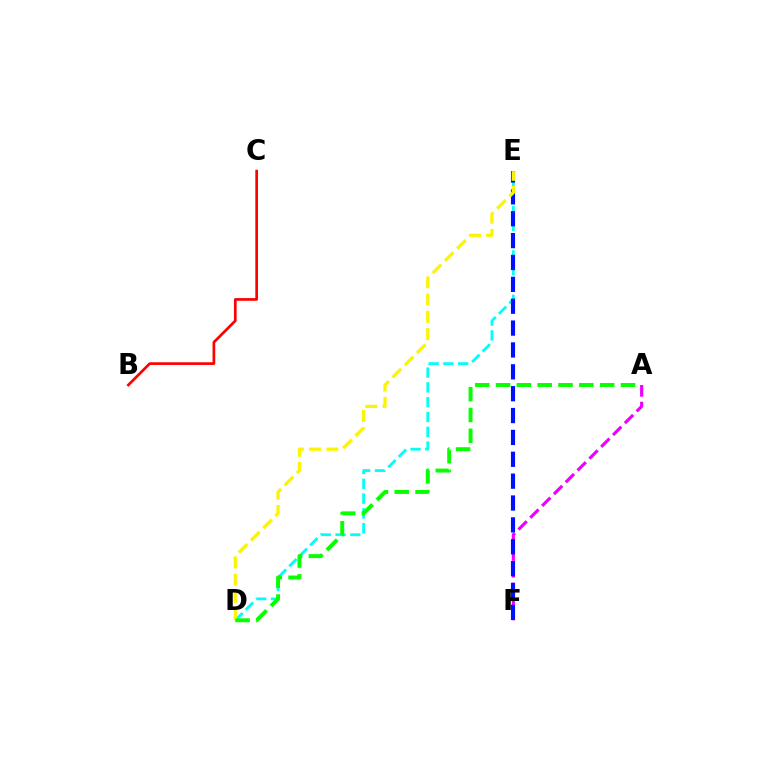{('D', 'E'): [{'color': '#00fff6', 'line_style': 'dashed', 'thickness': 2.01}, {'color': '#fcf500', 'line_style': 'dashed', 'thickness': 2.35}], ('A', 'F'): [{'color': '#ee00ff', 'line_style': 'dashed', 'thickness': 2.27}], ('E', 'F'): [{'color': '#0010ff', 'line_style': 'dashed', 'thickness': 2.97}], ('A', 'D'): [{'color': '#08ff00', 'line_style': 'dashed', 'thickness': 2.83}], ('B', 'C'): [{'color': '#ff0000', 'line_style': 'solid', 'thickness': 1.94}]}